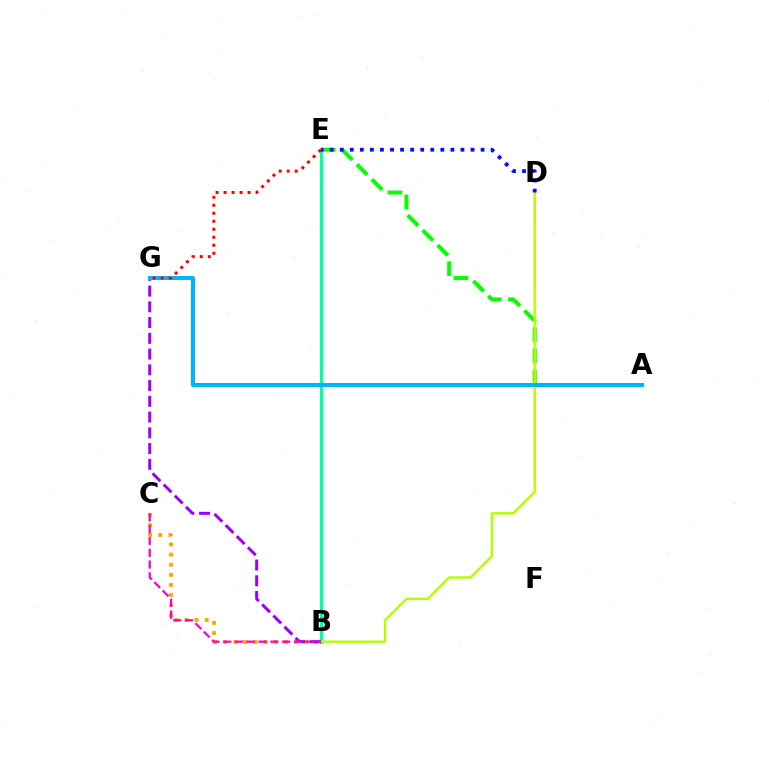{('B', 'C'): [{'color': '#ffa500', 'line_style': 'dotted', 'thickness': 2.75}, {'color': '#ff00bd', 'line_style': 'dashed', 'thickness': 1.6}], ('B', 'E'): [{'color': '#00ff9d', 'line_style': 'solid', 'thickness': 2.31}], ('A', 'E'): [{'color': '#08ff00', 'line_style': 'dashed', 'thickness': 2.87}], ('B', 'D'): [{'color': '#b3ff00', 'line_style': 'solid', 'thickness': 1.74}], ('B', 'G'): [{'color': '#9b00ff', 'line_style': 'dashed', 'thickness': 2.14}], ('A', 'G'): [{'color': '#00b5ff', 'line_style': 'solid', 'thickness': 2.92}], ('D', 'E'): [{'color': '#0010ff', 'line_style': 'dotted', 'thickness': 2.73}], ('E', 'G'): [{'color': '#ff0000', 'line_style': 'dotted', 'thickness': 2.17}]}